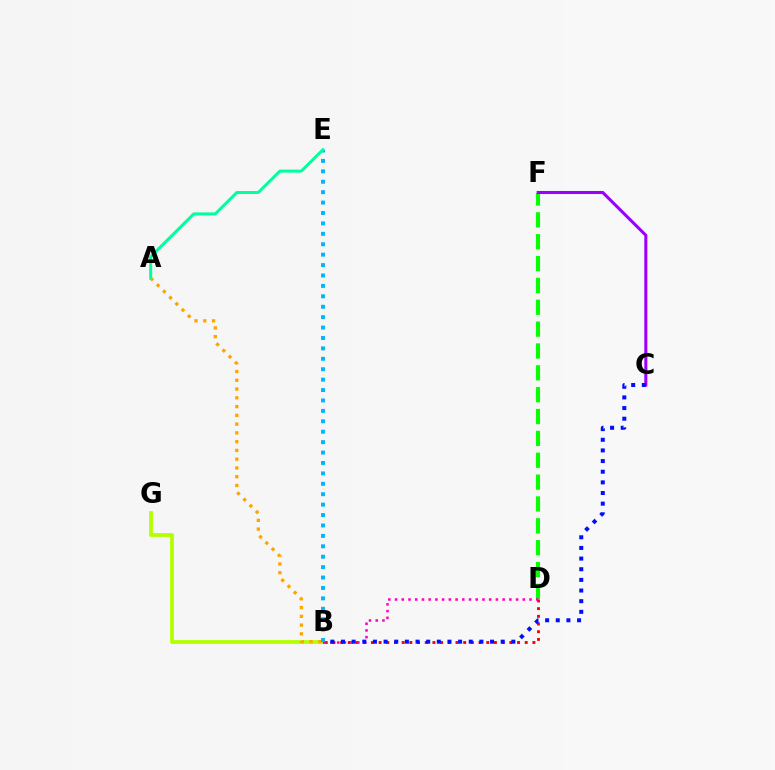{('D', 'F'): [{'color': '#08ff00', 'line_style': 'dashed', 'thickness': 2.97}], ('B', 'G'): [{'color': '#b3ff00', 'line_style': 'solid', 'thickness': 2.73}], ('B', 'D'): [{'color': '#ff0000', 'line_style': 'dotted', 'thickness': 2.09}, {'color': '#ff00bd', 'line_style': 'dotted', 'thickness': 1.83}], ('C', 'F'): [{'color': '#9b00ff', 'line_style': 'solid', 'thickness': 2.21}], ('A', 'B'): [{'color': '#ffa500', 'line_style': 'dotted', 'thickness': 2.38}], ('B', 'C'): [{'color': '#0010ff', 'line_style': 'dotted', 'thickness': 2.89}], ('B', 'E'): [{'color': '#00b5ff', 'line_style': 'dotted', 'thickness': 2.83}], ('A', 'E'): [{'color': '#00ff9d', 'line_style': 'solid', 'thickness': 2.16}]}